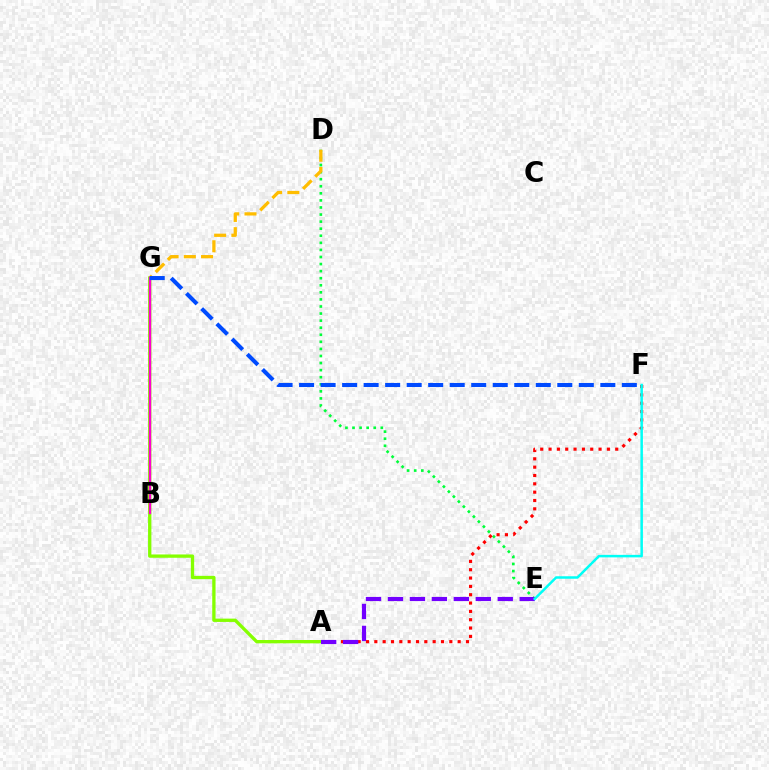{('D', 'E'): [{'color': '#00ff39', 'line_style': 'dotted', 'thickness': 1.92}], ('A', 'G'): [{'color': '#84ff00', 'line_style': 'solid', 'thickness': 2.38}], ('A', 'F'): [{'color': '#ff0000', 'line_style': 'dotted', 'thickness': 2.26}], ('D', 'G'): [{'color': '#ffbd00', 'line_style': 'dashed', 'thickness': 2.34}], ('B', 'G'): [{'color': '#ff00cf', 'line_style': 'solid', 'thickness': 1.65}], ('A', 'E'): [{'color': '#7200ff', 'line_style': 'dashed', 'thickness': 2.98}], ('F', 'G'): [{'color': '#004bff', 'line_style': 'dashed', 'thickness': 2.92}], ('E', 'F'): [{'color': '#00fff6', 'line_style': 'solid', 'thickness': 1.8}]}